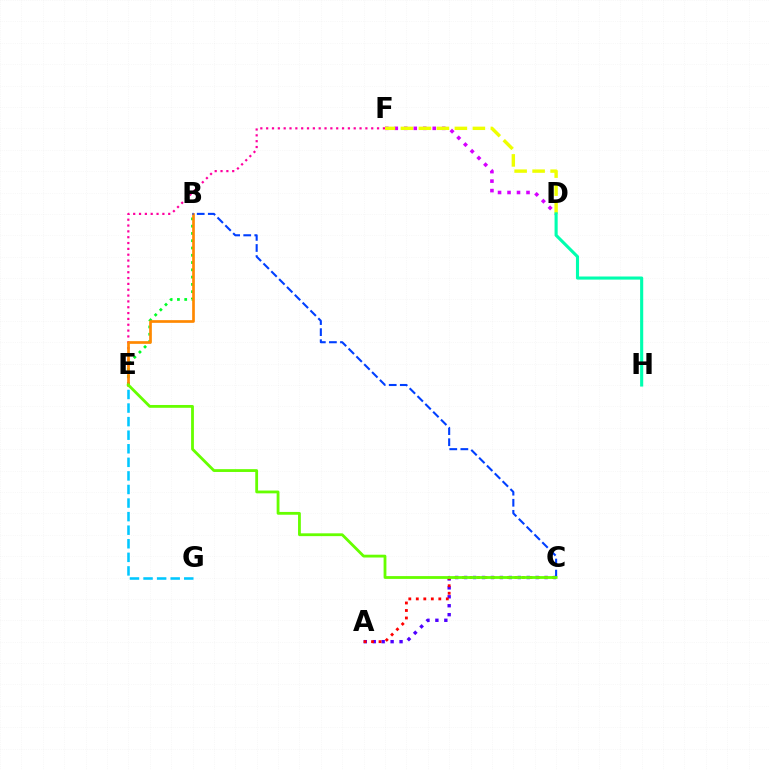{('A', 'C'): [{'color': '#4f00ff', 'line_style': 'dotted', 'thickness': 2.43}, {'color': '#ff0000', 'line_style': 'dotted', 'thickness': 2.04}], ('E', 'F'): [{'color': '#ff00a0', 'line_style': 'dotted', 'thickness': 1.59}], ('B', 'E'): [{'color': '#00ff27', 'line_style': 'dotted', 'thickness': 1.98}, {'color': '#ff8800', 'line_style': 'solid', 'thickness': 1.93}], ('D', 'F'): [{'color': '#d600ff', 'line_style': 'dotted', 'thickness': 2.58}, {'color': '#eeff00', 'line_style': 'dashed', 'thickness': 2.44}], ('E', 'G'): [{'color': '#00c7ff', 'line_style': 'dashed', 'thickness': 1.84}], ('B', 'C'): [{'color': '#003fff', 'line_style': 'dashed', 'thickness': 1.5}], ('C', 'E'): [{'color': '#66ff00', 'line_style': 'solid', 'thickness': 2.02}], ('D', 'H'): [{'color': '#00ffaf', 'line_style': 'solid', 'thickness': 2.24}]}